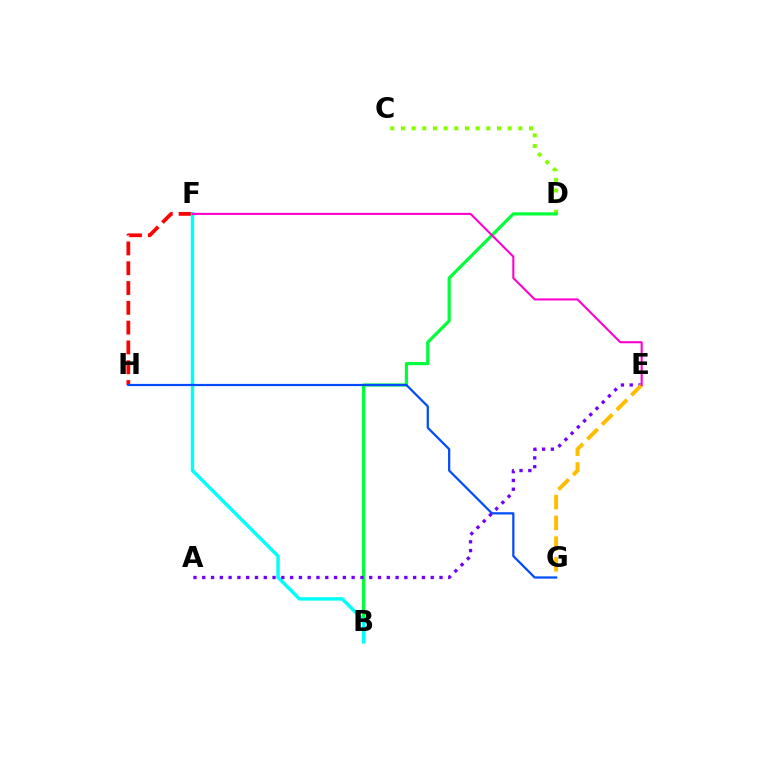{('C', 'D'): [{'color': '#84ff00', 'line_style': 'dotted', 'thickness': 2.9}], ('F', 'H'): [{'color': '#ff0000', 'line_style': 'dashed', 'thickness': 2.69}], ('B', 'D'): [{'color': '#00ff39', 'line_style': 'solid', 'thickness': 2.29}], ('B', 'F'): [{'color': '#00fff6', 'line_style': 'solid', 'thickness': 2.47}], ('G', 'H'): [{'color': '#004bff', 'line_style': 'solid', 'thickness': 1.6}], ('A', 'E'): [{'color': '#7200ff', 'line_style': 'dotted', 'thickness': 2.39}], ('E', 'G'): [{'color': '#ffbd00', 'line_style': 'dashed', 'thickness': 2.82}], ('E', 'F'): [{'color': '#ff00cf', 'line_style': 'solid', 'thickness': 1.5}]}